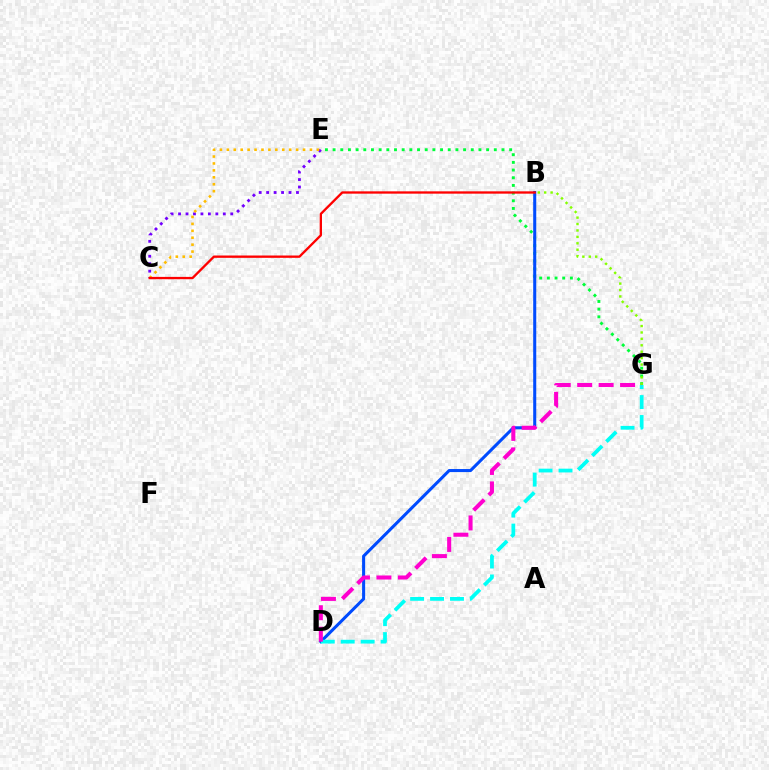{('C', 'E'): [{'color': '#7200ff', 'line_style': 'dotted', 'thickness': 2.03}, {'color': '#ffbd00', 'line_style': 'dotted', 'thickness': 1.88}], ('E', 'G'): [{'color': '#00ff39', 'line_style': 'dotted', 'thickness': 2.09}], ('B', 'D'): [{'color': '#004bff', 'line_style': 'solid', 'thickness': 2.2}], ('B', 'G'): [{'color': '#84ff00', 'line_style': 'dotted', 'thickness': 1.74}], ('B', 'C'): [{'color': '#ff0000', 'line_style': 'solid', 'thickness': 1.67}], ('D', 'G'): [{'color': '#00fff6', 'line_style': 'dashed', 'thickness': 2.71}, {'color': '#ff00cf', 'line_style': 'dashed', 'thickness': 2.91}]}